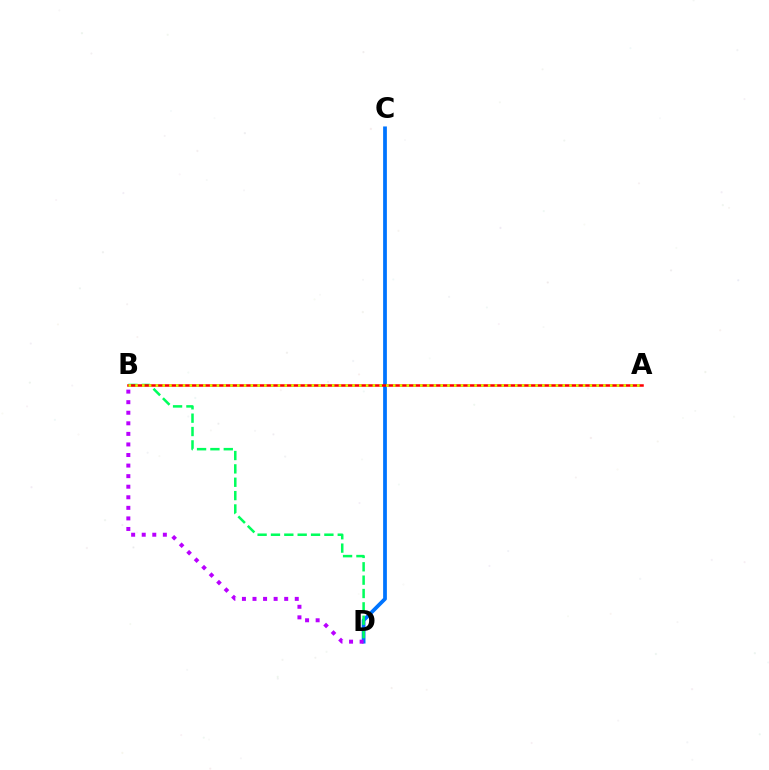{('C', 'D'): [{'color': '#0074ff', 'line_style': 'solid', 'thickness': 2.7}], ('B', 'D'): [{'color': '#00ff5c', 'line_style': 'dashed', 'thickness': 1.81}, {'color': '#b900ff', 'line_style': 'dotted', 'thickness': 2.87}], ('A', 'B'): [{'color': '#ff0000', 'line_style': 'solid', 'thickness': 1.82}, {'color': '#d1ff00', 'line_style': 'dotted', 'thickness': 1.84}]}